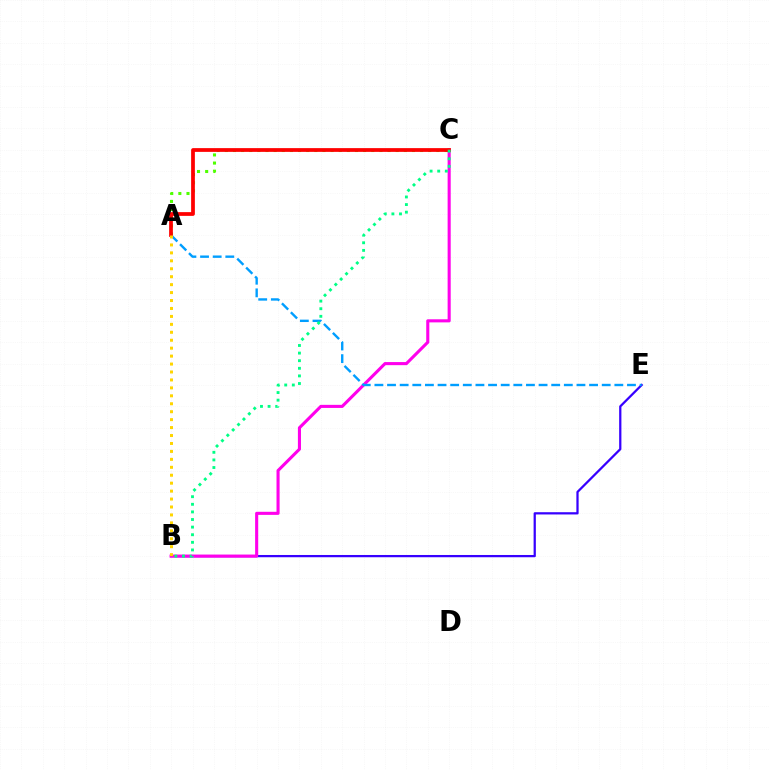{('A', 'C'): [{'color': '#4fff00', 'line_style': 'dotted', 'thickness': 2.21}, {'color': '#ff0000', 'line_style': 'solid', 'thickness': 2.7}], ('B', 'E'): [{'color': '#3700ff', 'line_style': 'solid', 'thickness': 1.62}], ('B', 'C'): [{'color': '#ff00ed', 'line_style': 'solid', 'thickness': 2.22}, {'color': '#00ff86', 'line_style': 'dotted', 'thickness': 2.07}], ('A', 'E'): [{'color': '#009eff', 'line_style': 'dashed', 'thickness': 1.72}], ('A', 'B'): [{'color': '#ffd500', 'line_style': 'dotted', 'thickness': 2.16}]}